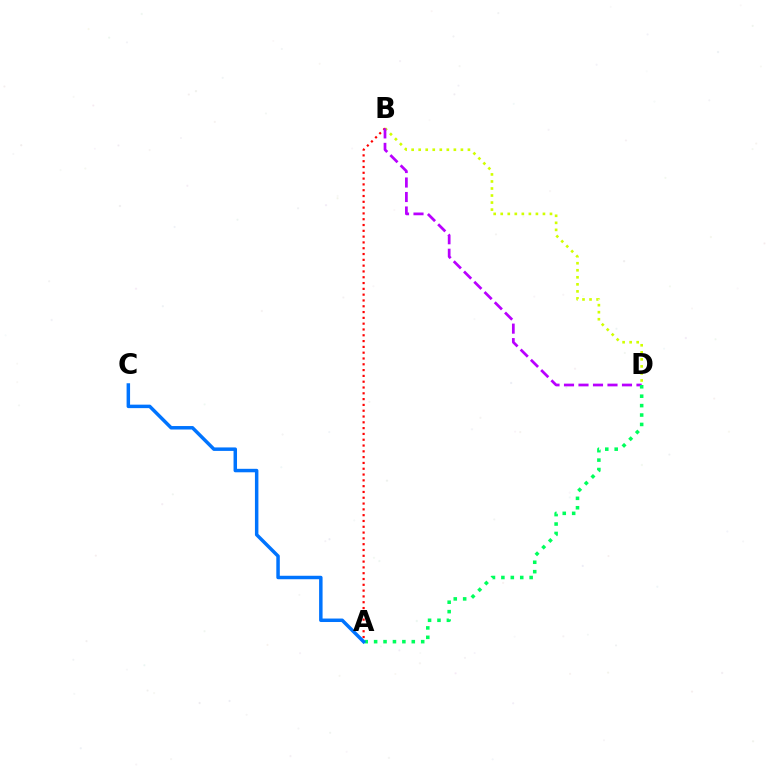{('B', 'D'): [{'color': '#d1ff00', 'line_style': 'dotted', 'thickness': 1.91}, {'color': '#b900ff', 'line_style': 'dashed', 'thickness': 1.97}], ('A', 'B'): [{'color': '#ff0000', 'line_style': 'dotted', 'thickness': 1.58}], ('A', 'D'): [{'color': '#00ff5c', 'line_style': 'dotted', 'thickness': 2.56}], ('A', 'C'): [{'color': '#0074ff', 'line_style': 'solid', 'thickness': 2.5}]}